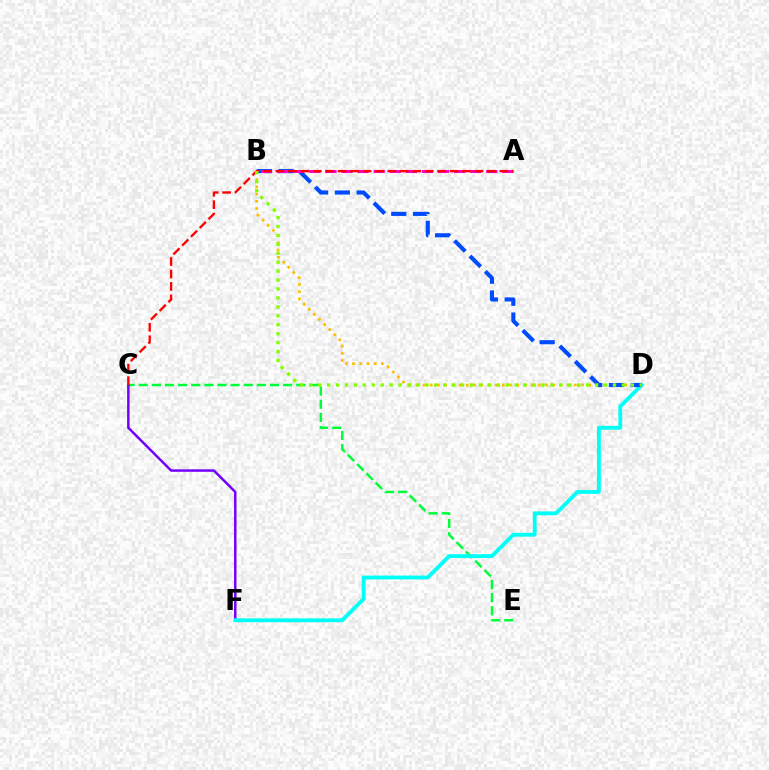{('C', 'E'): [{'color': '#00ff39', 'line_style': 'dashed', 'thickness': 1.78}], ('B', 'D'): [{'color': '#ffbd00', 'line_style': 'dotted', 'thickness': 1.96}, {'color': '#004bff', 'line_style': 'dashed', 'thickness': 2.95}, {'color': '#84ff00', 'line_style': 'dotted', 'thickness': 2.43}], ('C', 'F'): [{'color': '#7200ff', 'line_style': 'solid', 'thickness': 1.78}], ('D', 'F'): [{'color': '#00fff6', 'line_style': 'solid', 'thickness': 2.76}], ('A', 'B'): [{'color': '#ff00cf', 'line_style': 'dashed', 'thickness': 2.19}], ('A', 'C'): [{'color': '#ff0000', 'line_style': 'dashed', 'thickness': 1.69}]}